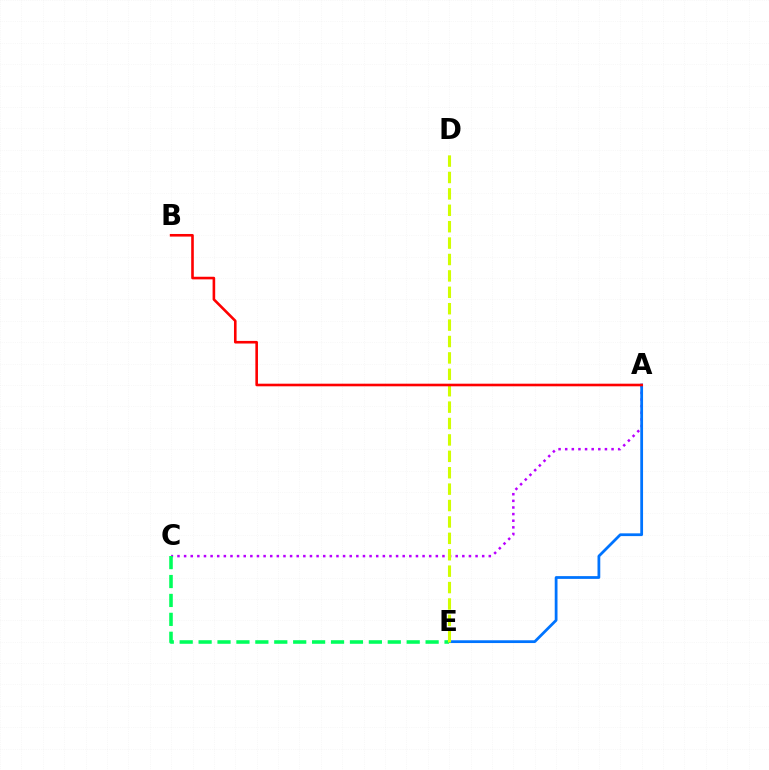{('A', 'C'): [{'color': '#b900ff', 'line_style': 'dotted', 'thickness': 1.8}], ('A', 'E'): [{'color': '#0074ff', 'line_style': 'solid', 'thickness': 1.99}], ('C', 'E'): [{'color': '#00ff5c', 'line_style': 'dashed', 'thickness': 2.57}], ('D', 'E'): [{'color': '#d1ff00', 'line_style': 'dashed', 'thickness': 2.23}], ('A', 'B'): [{'color': '#ff0000', 'line_style': 'solid', 'thickness': 1.88}]}